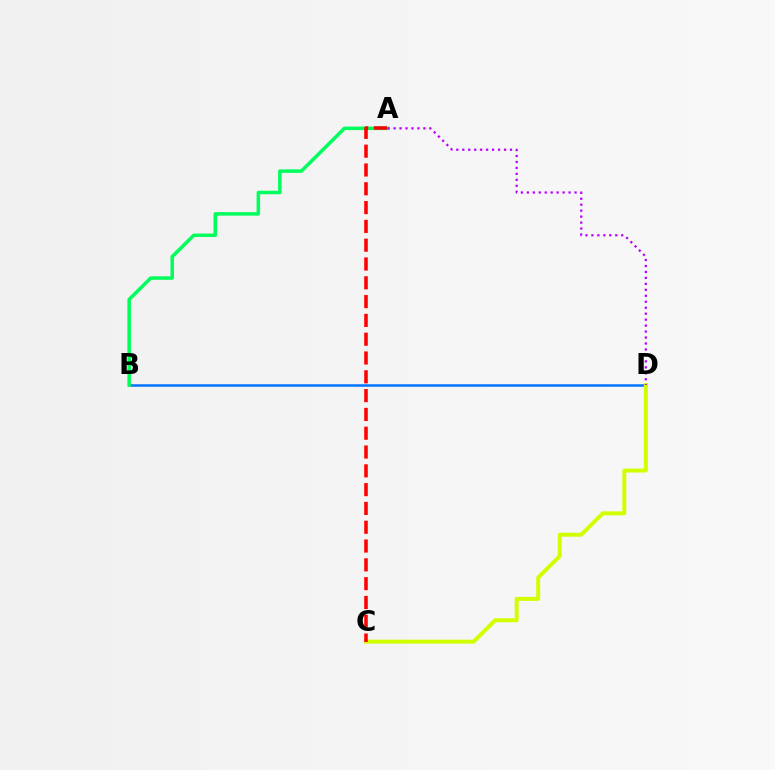{('B', 'D'): [{'color': '#0074ff', 'line_style': 'solid', 'thickness': 1.81}], ('C', 'D'): [{'color': '#d1ff00', 'line_style': 'solid', 'thickness': 2.86}], ('A', 'B'): [{'color': '#00ff5c', 'line_style': 'solid', 'thickness': 2.53}], ('A', 'C'): [{'color': '#ff0000', 'line_style': 'dashed', 'thickness': 2.55}], ('A', 'D'): [{'color': '#b900ff', 'line_style': 'dotted', 'thickness': 1.62}]}